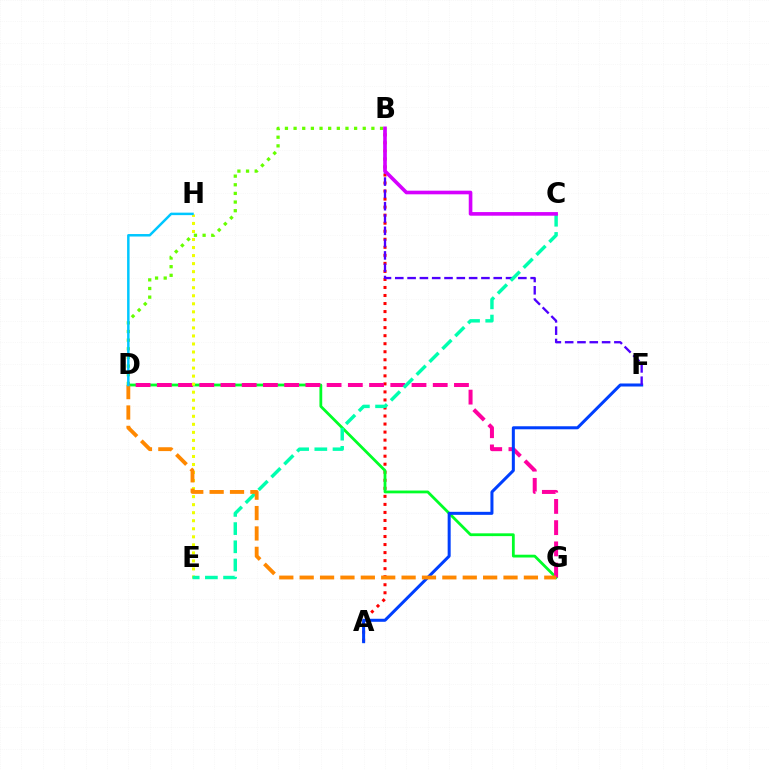{('B', 'D'): [{'color': '#66ff00', 'line_style': 'dotted', 'thickness': 2.35}], ('A', 'B'): [{'color': '#ff0000', 'line_style': 'dotted', 'thickness': 2.18}], ('D', 'G'): [{'color': '#00ff27', 'line_style': 'solid', 'thickness': 2.01}, {'color': '#ff00a0', 'line_style': 'dashed', 'thickness': 2.88}, {'color': '#ff8800', 'line_style': 'dashed', 'thickness': 2.77}], ('A', 'F'): [{'color': '#003fff', 'line_style': 'solid', 'thickness': 2.18}], ('B', 'F'): [{'color': '#4f00ff', 'line_style': 'dashed', 'thickness': 1.67}], ('E', 'H'): [{'color': '#eeff00', 'line_style': 'dotted', 'thickness': 2.18}], ('C', 'E'): [{'color': '#00ffaf', 'line_style': 'dashed', 'thickness': 2.47}], ('B', 'C'): [{'color': '#d600ff', 'line_style': 'solid', 'thickness': 2.61}], ('D', 'H'): [{'color': '#00c7ff', 'line_style': 'solid', 'thickness': 1.79}]}